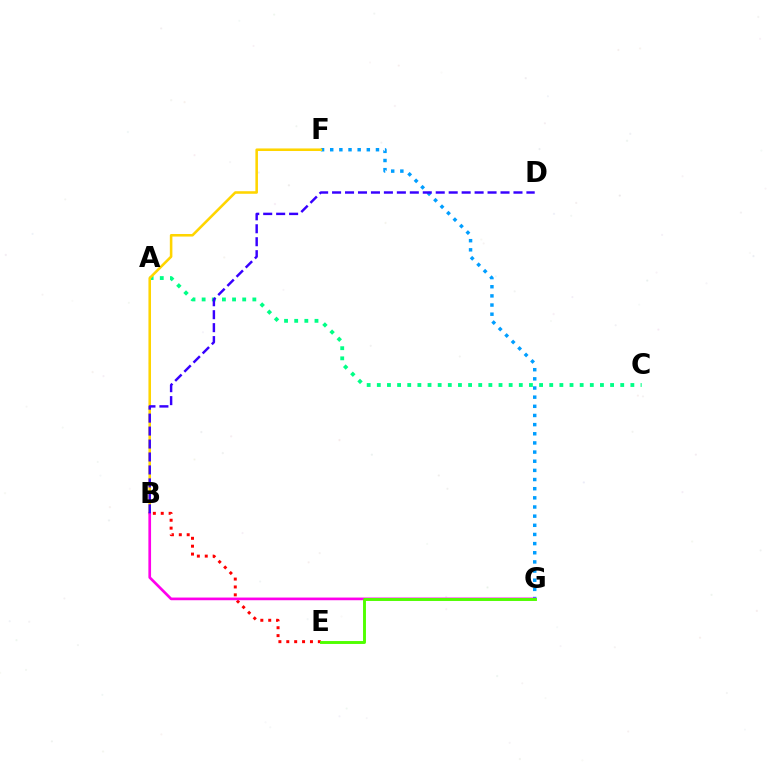{('F', 'G'): [{'color': '#009eff', 'line_style': 'dotted', 'thickness': 2.49}], ('A', 'C'): [{'color': '#00ff86', 'line_style': 'dotted', 'thickness': 2.76}], ('B', 'F'): [{'color': '#ffd500', 'line_style': 'solid', 'thickness': 1.85}], ('B', 'E'): [{'color': '#ff0000', 'line_style': 'dotted', 'thickness': 2.14}], ('B', 'G'): [{'color': '#ff00ed', 'line_style': 'solid', 'thickness': 1.93}], ('B', 'D'): [{'color': '#3700ff', 'line_style': 'dashed', 'thickness': 1.76}], ('E', 'G'): [{'color': '#4fff00', 'line_style': 'solid', 'thickness': 2.1}]}